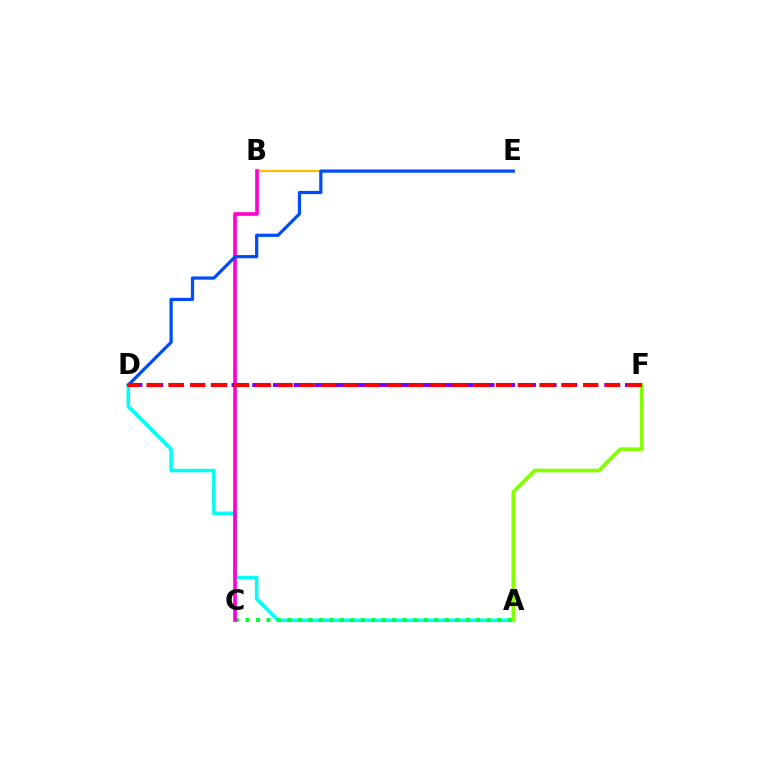{('A', 'D'): [{'color': '#00fff6', 'line_style': 'solid', 'thickness': 2.56}], ('A', 'F'): [{'color': '#84ff00', 'line_style': 'solid', 'thickness': 2.63}], ('B', 'E'): [{'color': '#ffbd00', 'line_style': 'solid', 'thickness': 1.62}], ('A', 'C'): [{'color': '#00ff39', 'line_style': 'dotted', 'thickness': 2.85}], ('B', 'C'): [{'color': '#ff00cf', 'line_style': 'solid', 'thickness': 2.63}], ('D', 'F'): [{'color': '#7200ff', 'line_style': 'dashed', 'thickness': 2.81}, {'color': '#ff0000', 'line_style': 'dashed', 'thickness': 2.97}], ('D', 'E'): [{'color': '#004bff', 'line_style': 'solid', 'thickness': 2.32}]}